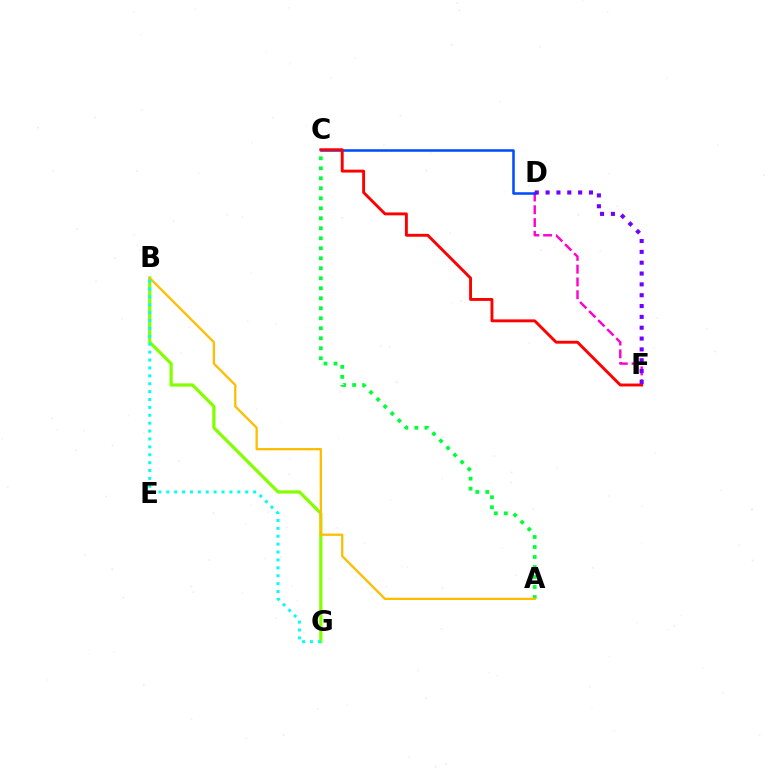{('D', 'F'): [{'color': '#ff00cf', 'line_style': 'dashed', 'thickness': 1.74}, {'color': '#7200ff', 'line_style': 'dotted', 'thickness': 2.94}], ('B', 'G'): [{'color': '#84ff00', 'line_style': 'solid', 'thickness': 2.32}, {'color': '#00fff6', 'line_style': 'dotted', 'thickness': 2.14}], ('C', 'D'): [{'color': '#004bff', 'line_style': 'solid', 'thickness': 1.82}], ('A', 'C'): [{'color': '#00ff39', 'line_style': 'dotted', 'thickness': 2.72}], ('C', 'F'): [{'color': '#ff0000', 'line_style': 'solid', 'thickness': 2.08}], ('A', 'B'): [{'color': '#ffbd00', 'line_style': 'solid', 'thickness': 1.64}]}